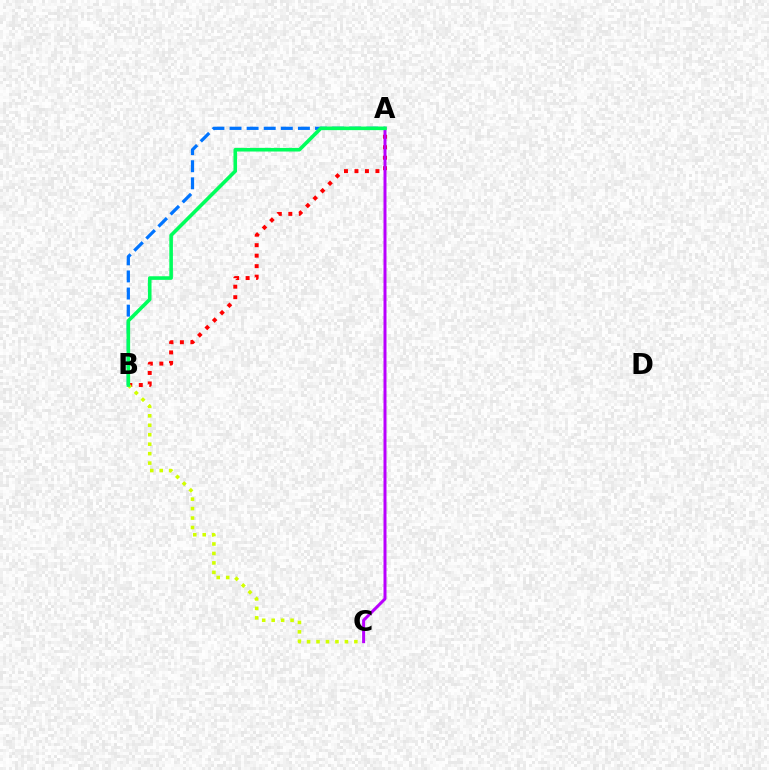{('A', 'B'): [{'color': '#0074ff', 'line_style': 'dashed', 'thickness': 2.32}, {'color': '#ff0000', 'line_style': 'dotted', 'thickness': 2.85}, {'color': '#00ff5c', 'line_style': 'solid', 'thickness': 2.59}], ('A', 'C'): [{'color': '#b900ff', 'line_style': 'solid', 'thickness': 2.15}], ('B', 'C'): [{'color': '#d1ff00', 'line_style': 'dotted', 'thickness': 2.57}]}